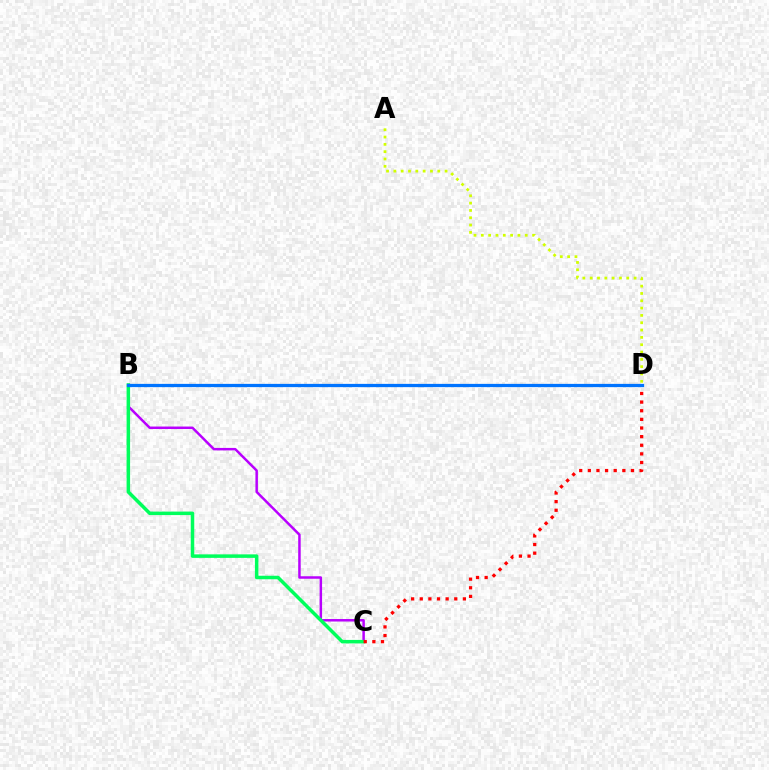{('A', 'D'): [{'color': '#d1ff00', 'line_style': 'dotted', 'thickness': 1.99}], ('B', 'C'): [{'color': '#b900ff', 'line_style': 'solid', 'thickness': 1.79}, {'color': '#00ff5c', 'line_style': 'solid', 'thickness': 2.52}], ('C', 'D'): [{'color': '#ff0000', 'line_style': 'dotted', 'thickness': 2.34}], ('B', 'D'): [{'color': '#0074ff', 'line_style': 'solid', 'thickness': 2.34}]}